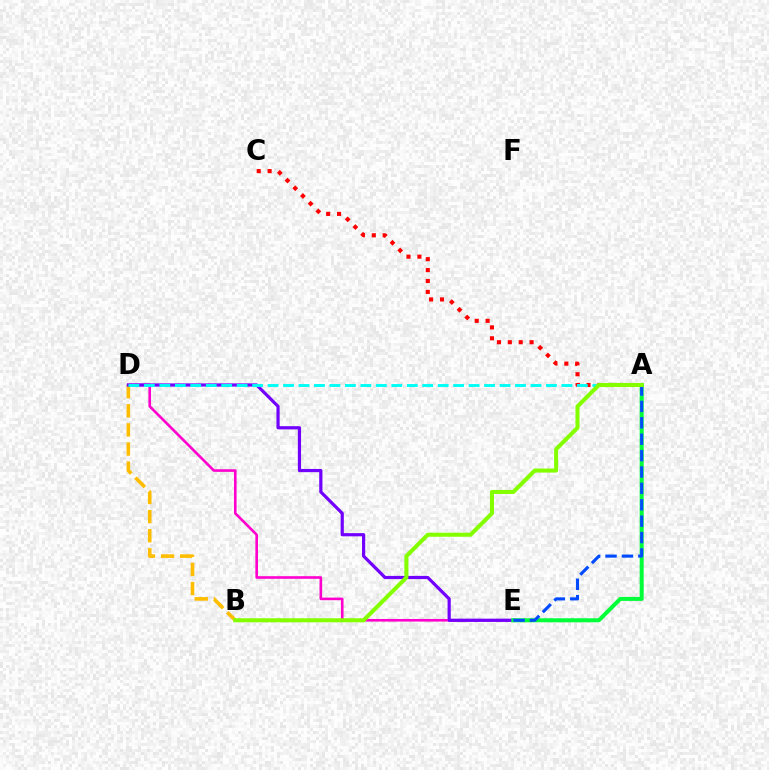{('D', 'E'): [{'color': '#ff00cf', 'line_style': 'solid', 'thickness': 1.88}, {'color': '#7200ff', 'line_style': 'solid', 'thickness': 2.31}], ('B', 'D'): [{'color': '#ffbd00', 'line_style': 'dashed', 'thickness': 2.6}], ('A', 'C'): [{'color': '#ff0000', 'line_style': 'dotted', 'thickness': 2.96}], ('A', 'D'): [{'color': '#00fff6', 'line_style': 'dashed', 'thickness': 2.1}], ('A', 'E'): [{'color': '#00ff39', 'line_style': 'solid', 'thickness': 2.9}, {'color': '#004bff', 'line_style': 'dashed', 'thickness': 2.23}], ('A', 'B'): [{'color': '#84ff00', 'line_style': 'solid', 'thickness': 2.92}]}